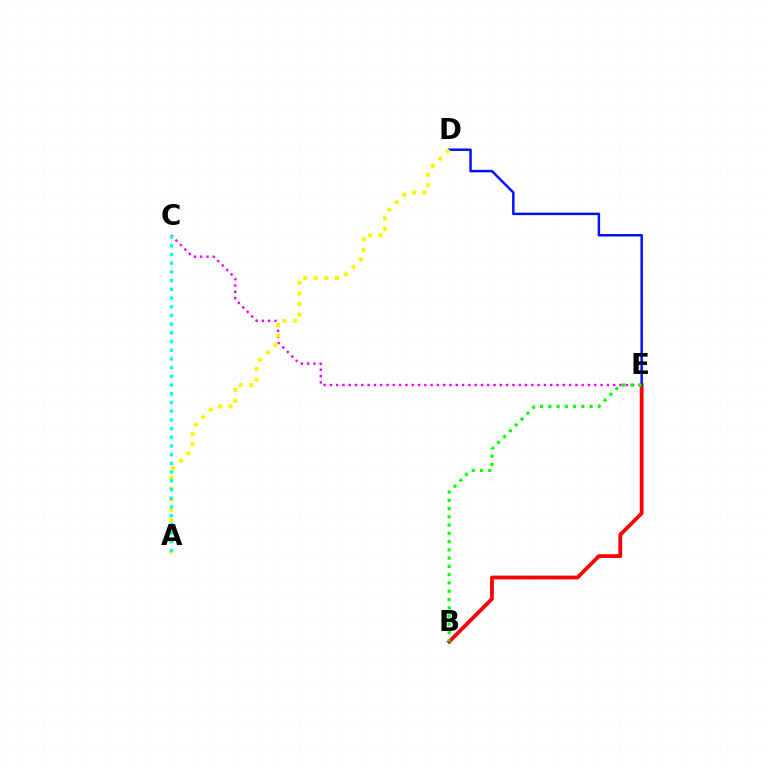{('C', 'E'): [{'color': '#ee00ff', 'line_style': 'dotted', 'thickness': 1.71}], ('B', 'E'): [{'color': '#ff0000', 'line_style': 'solid', 'thickness': 2.73}, {'color': '#08ff00', 'line_style': 'dotted', 'thickness': 2.24}], ('D', 'E'): [{'color': '#0010ff', 'line_style': 'solid', 'thickness': 1.79}], ('A', 'D'): [{'color': '#fcf500', 'line_style': 'dotted', 'thickness': 2.87}], ('A', 'C'): [{'color': '#00fff6', 'line_style': 'dotted', 'thickness': 2.36}]}